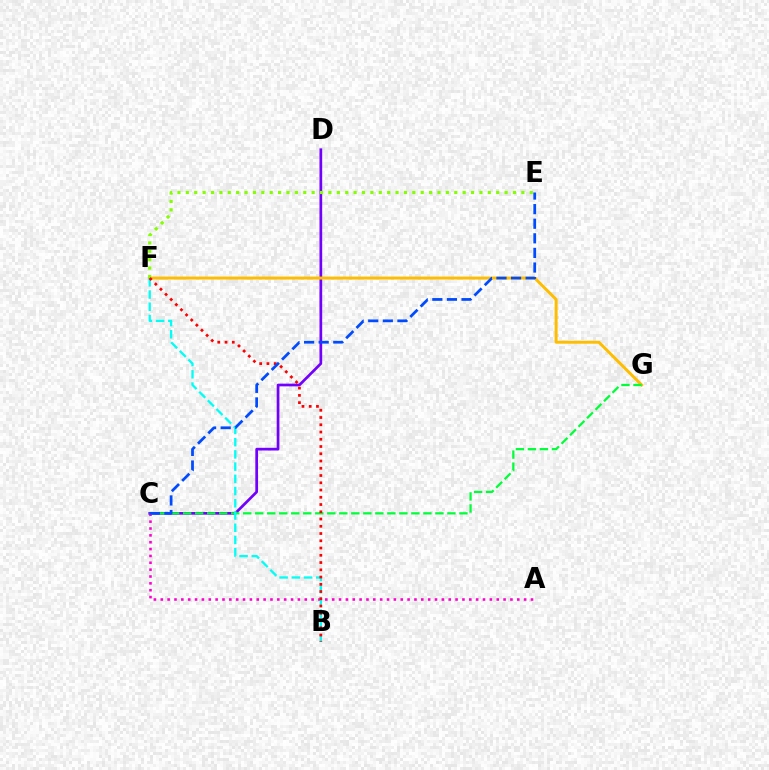{('A', 'C'): [{'color': '#ff00cf', 'line_style': 'dotted', 'thickness': 1.86}], ('C', 'D'): [{'color': '#7200ff', 'line_style': 'solid', 'thickness': 1.95}], ('F', 'G'): [{'color': '#ffbd00', 'line_style': 'solid', 'thickness': 2.12}], ('C', 'G'): [{'color': '#00ff39', 'line_style': 'dashed', 'thickness': 1.63}], ('B', 'F'): [{'color': '#00fff6', 'line_style': 'dashed', 'thickness': 1.66}, {'color': '#ff0000', 'line_style': 'dotted', 'thickness': 1.97}], ('E', 'F'): [{'color': '#84ff00', 'line_style': 'dotted', 'thickness': 2.28}], ('C', 'E'): [{'color': '#004bff', 'line_style': 'dashed', 'thickness': 1.98}]}